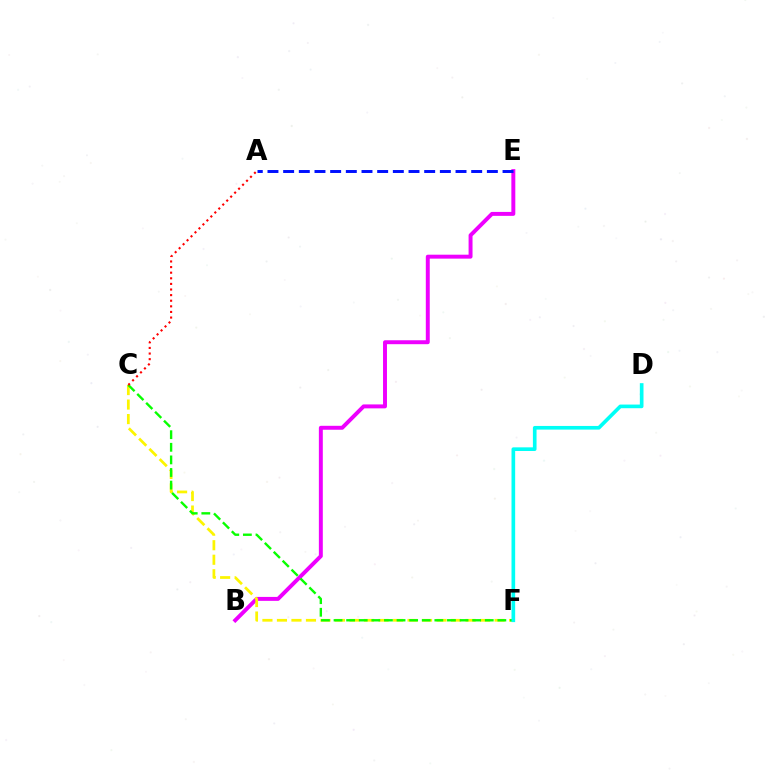{('B', 'E'): [{'color': '#ee00ff', 'line_style': 'solid', 'thickness': 2.84}], ('C', 'F'): [{'color': '#fcf500', 'line_style': 'dashed', 'thickness': 1.97}, {'color': '#08ff00', 'line_style': 'dashed', 'thickness': 1.71}], ('D', 'F'): [{'color': '#00fff6', 'line_style': 'solid', 'thickness': 2.63}], ('A', 'C'): [{'color': '#ff0000', 'line_style': 'dotted', 'thickness': 1.52}], ('A', 'E'): [{'color': '#0010ff', 'line_style': 'dashed', 'thickness': 2.13}]}